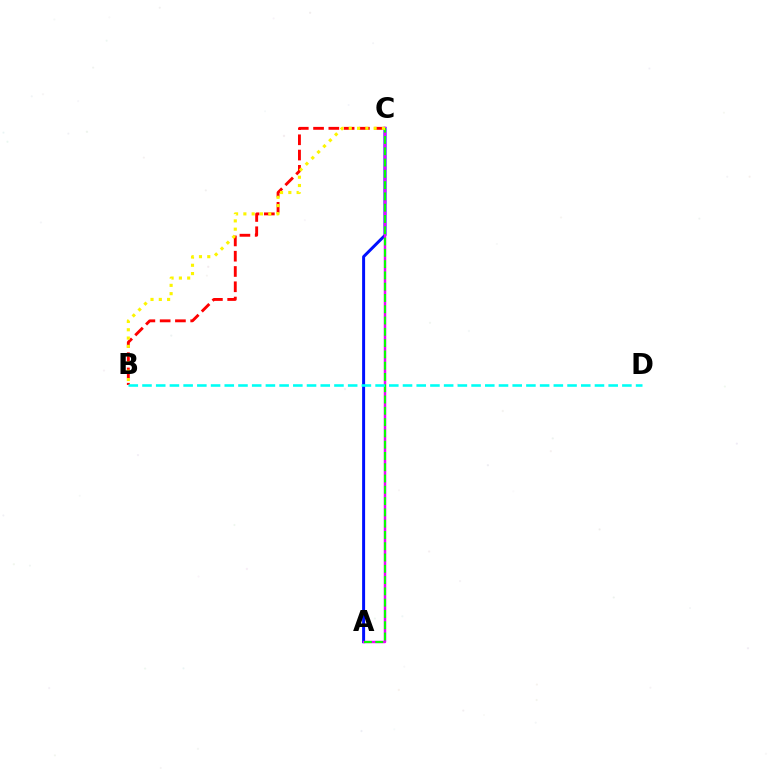{('B', 'C'): [{'color': '#ff0000', 'line_style': 'dashed', 'thickness': 2.08}, {'color': '#fcf500', 'line_style': 'dotted', 'thickness': 2.25}], ('A', 'C'): [{'color': '#0010ff', 'line_style': 'solid', 'thickness': 2.14}, {'color': '#ee00ff', 'line_style': 'solid', 'thickness': 1.75}, {'color': '#08ff00', 'line_style': 'dashed', 'thickness': 1.53}], ('B', 'D'): [{'color': '#00fff6', 'line_style': 'dashed', 'thickness': 1.86}]}